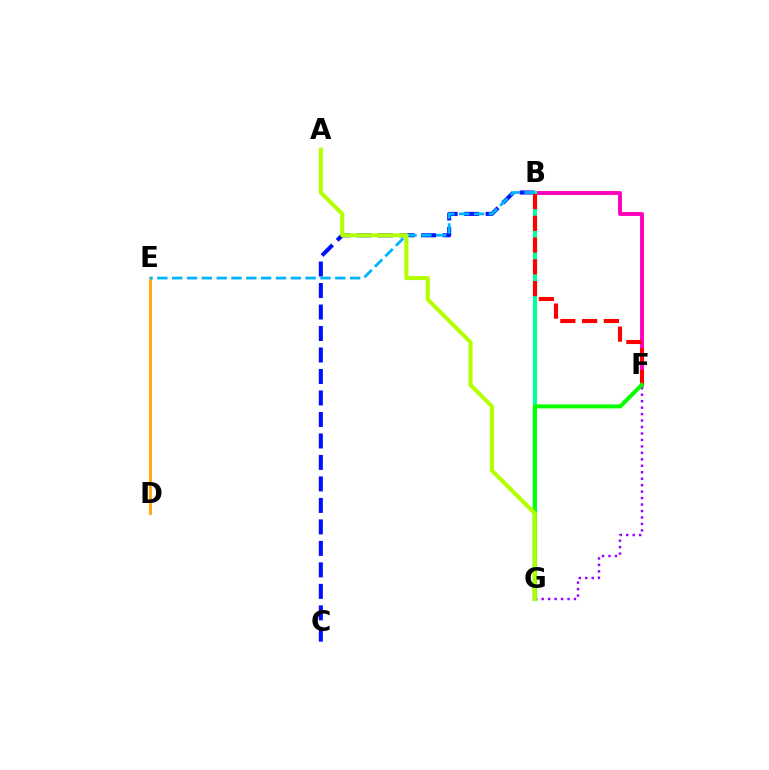{('B', 'C'): [{'color': '#0010ff', 'line_style': 'dashed', 'thickness': 2.92}], ('B', 'F'): [{'color': '#ff00bd', 'line_style': 'solid', 'thickness': 2.8}, {'color': '#ff0000', 'line_style': 'dashed', 'thickness': 2.96}], ('B', 'G'): [{'color': '#00ff9d', 'line_style': 'solid', 'thickness': 2.97}], ('D', 'E'): [{'color': '#ffa500', 'line_style': 'solid', 'thickness': 1.98}], ('F', 'G'): [{'color': '#9b00ff', 'line_style': 'dotted', 'thickness': 1.75}, {'color': '#08ff00', 'line_style': 'solid', 'thickness': 2.89}], ('B', 'E'): [{'color': '#00b5ff', 'line_style': 'dashed', 'thickness': 2.01}], ('A', 'G'): [{'color': '#b3ff00', 'line_style': 'solid', 'thickness': 2.92}]}